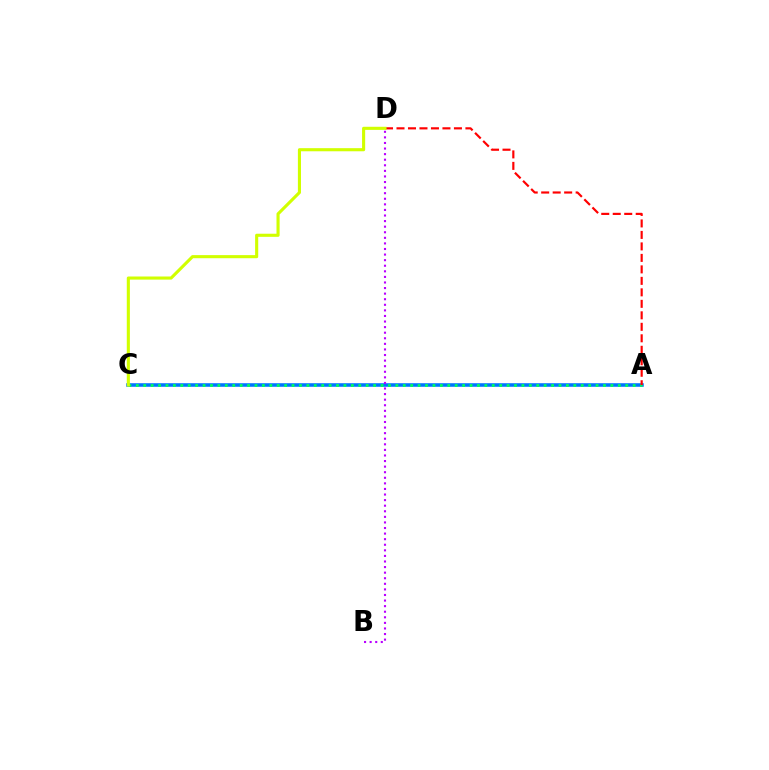{('A', 'C'): [{'color': '#0074ff', 'line_style': 'solid', 'thickness': 2.56}, {'color': '#00ff5c', 'line_style': 'dotted', 'thickness': 2.01}], ('A', 'D'): [{'color': '#ff0000', 'line_style': 'dashed', 'thickness': 1.56}], ('C', 'D'): [{'color': '#d1ff00', 'line_style': 'solid', 'thickness': 2.24}], ('B', 'D'): [{'color': '#b900ff', 'line_style': 'dotted', 'thickness': 1.52}]}